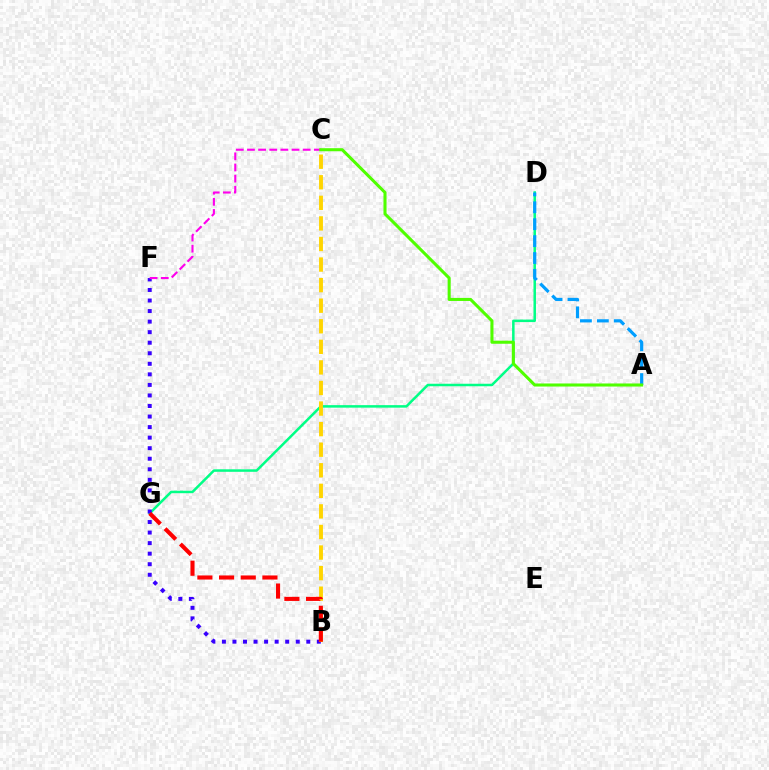{('D', 'G'): [{'color': '#00ff86', 'line_style': 'solid', 'thickness': 1.8}], ('B', 'F'): [{'color': '#3700ff', 'line_style': 'dotted', 'thickness': 2.87}], ('C', 'F'): [{'color': '#ff00ed', 'line_style': 'dashed', 'thickness': 1.51}], ('A', 'D'): [{'color': '#009eff', 'line_style': 'dashed', 'thickness': 2.3}], ('A', 'C'): [{'color': '#4fff00', 'line_style': 'solid', 'thickness': 2.2}], ('B', 'C'): [{'color': '#ffd500', 'line_style': 'dashed', 'thickness': 2.79}], ('B', 'G'): [{'color': '#ff0000', 'line_style': 'dashed', 'thickness': 2.94}]}